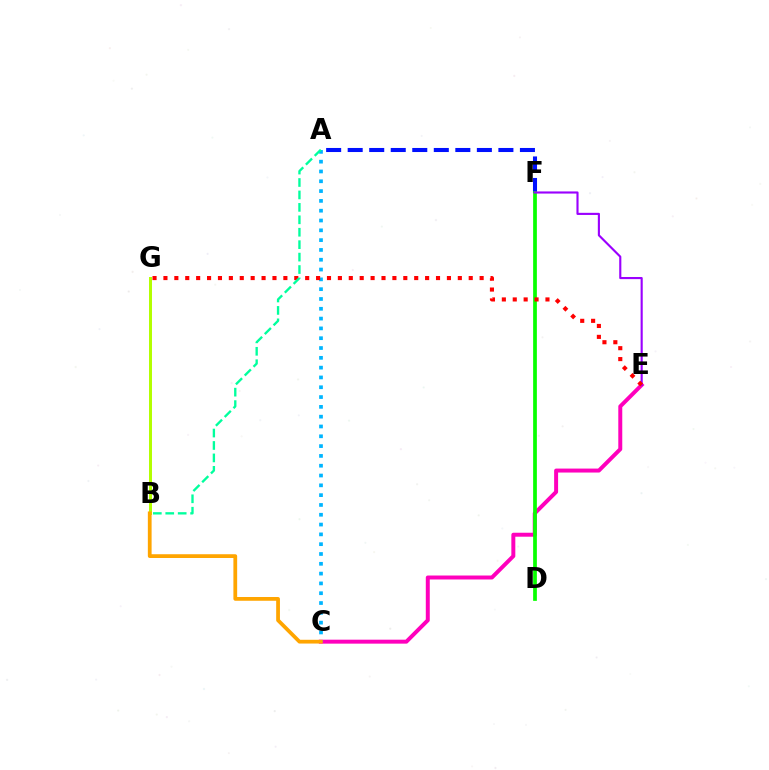{('C', 'E'): [{'color': '#ff00bd', 'line_style': 'solid', 'thickness': 2.85}], ('A', 'F'): [{'color': '#0010ff', 'line_style': 'dashed', 'thickness': 2.92}], ('D', 'F'): [{'color': '#08ff00', 'line_style': 'solid', 'thickness': 2.68}], ('E', 'F'): [{'color': '#9b00ff', 'line_style': 'solid', 'thickness': 1.53}], ('A', 'C'): [{'color': '#00b5ff', 'line_style': 'dotted', 'thickness': 2.66}], ('B', 'G'): [{'color': '#b3ff00', 'line_style': 'solid', 'thickness': 2.14}], ('E', 'G'): [{'color': '#ff0000', 'line_style': 'dotted', 'thickness': 2.96}], ('B', 'C'): [{'color': '#ffa500', 'line_style': 'solid', 'thickness': 2.71}], ('A', 'B'): [{'color': '#00ff9d', 'line_style': 'dashed', 'thickness': 1.69}]}